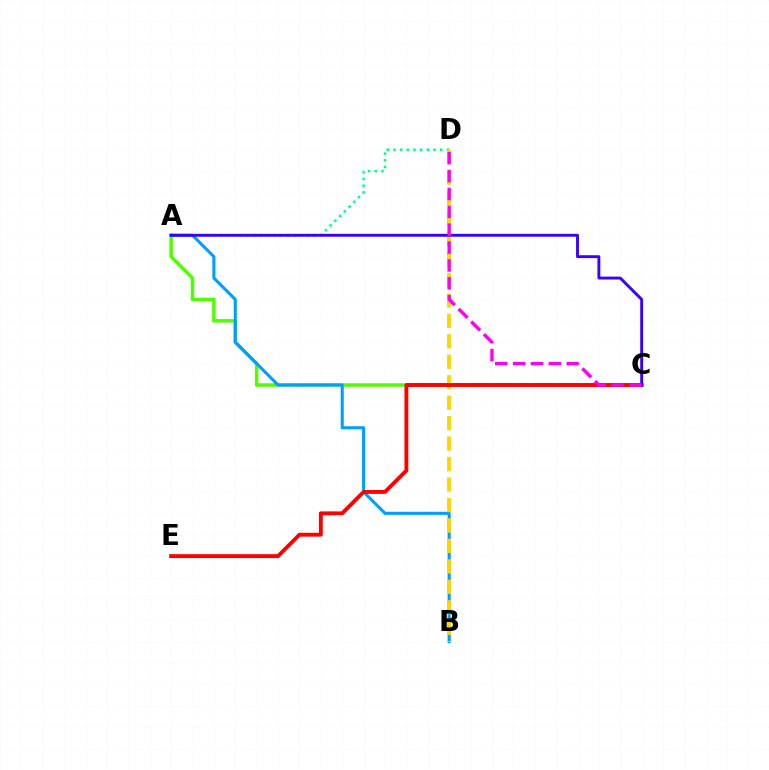{('A', 'C'): [{'color': '#4fff00', 'line_style': 'solid', 'thickness': 2.52}, {'color': '#3700ff', 'line_style': 'solid', 'thickness': 2.09}], ('A', 'D'): [{'color': '#00ff86', 'line_style': 'dotted', 'thickness': 1.82}], ('A', 'B'): [{'color': '#009eff', 'line_style': 'solid', 'thickness': 2.22}], ('B', 'D'): [{'color': '#ffd500', 'line_style': 'dashed', 'thickness': 2.78}], ('C', 'E'): [{'color': '#ff0000', 'line_style': 'solid', 'thickness': 2.79}], ('C', 'D'): [{'color': '#ff00ed', 'line_style': 'dashed', 'thickness': 2.43}]}